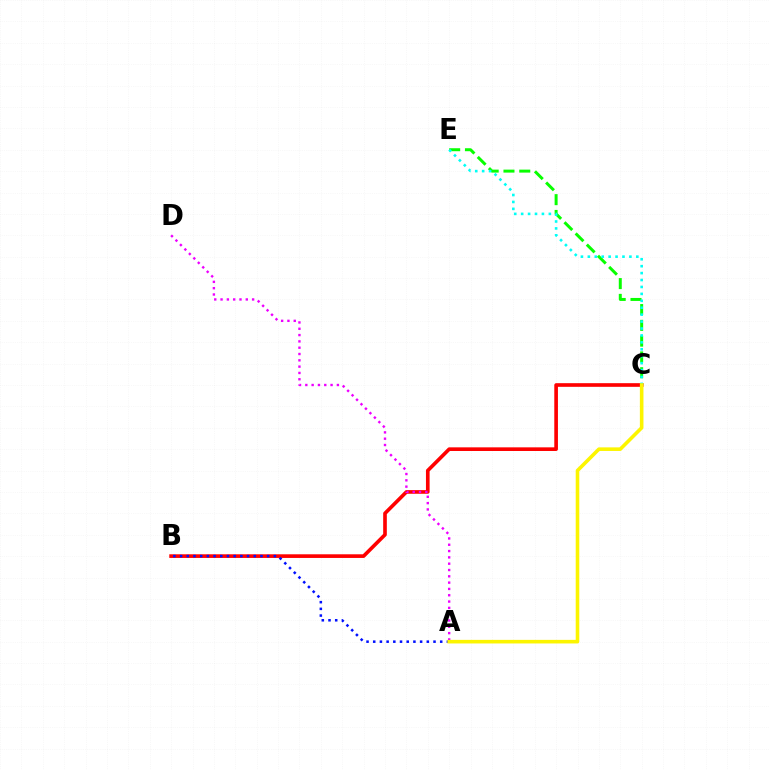{('B', 'C'): [{'color': '#ff0000', 'line_style': 'solid', 'thickness': 2.63}], ('C', 'E'): [{'color': '#08ff00', 'line_style': 'dashed', 'thickness': 2.14}, {'color': '#00fff6', 'line_style': 'dotted', 'thickness': 1.88}], ('A', 'B'): [{'color': '#0010ff', 'line_style': 'dotted', 'thickness': 1.82}], ('A', 'D'): [{'color': '#ee00ff', 'line_style': 'dotted', 'thickness': 1.71}], ('A', 'C'): [{'color': '#fcf500', 'line_style': 'solid', 'thickness': 2.58}]}